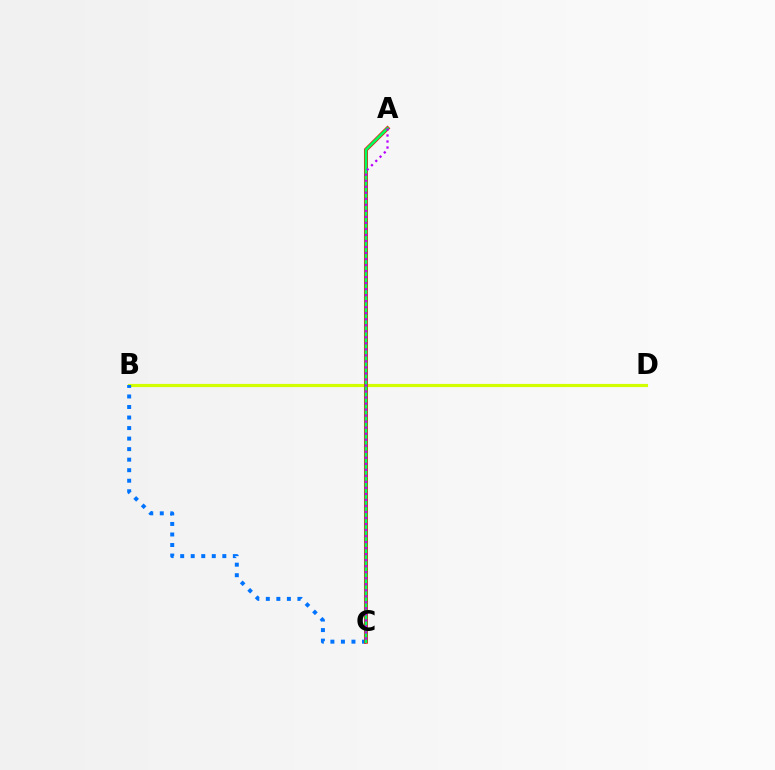{('B', 'D'): [{'color': '#d1ff00', 'line_style': 'solid', 'thickness': 2.27}], ('B', 'C'): [{'color': '#0074ff', 'line_style': 'dotted', 'thickness': 2.86}], ('A', 'C'): [{'color': '#ff0000', 'line_style': 'solid', 'thickness': 2.87}, {'color': '#00ff5c', 'line_style': 'solid', 'thickness': 1.99}, {'color': '#b900ff', 'line_style': 'dotted', 'thickness': 1.64}]}